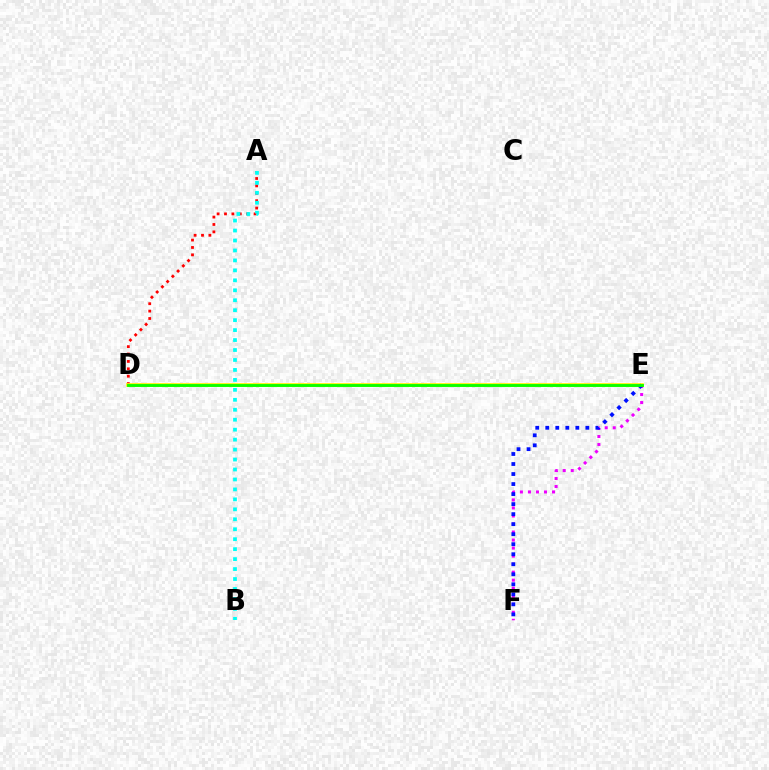{('E', 'F'): [{'color': '#ee00ff', 'line_style': 'dotted', 'thickness': 2.18}, {'color': '#0010ff', 'line_style': 'dotted', 'thickness': 2.72}], ('A', 'D'): [{'color': '#ff0000', 'line_style': 'dotted', 'thickness': 2.01}], ('A', 'B'): [{'color': '#00fff6', 'line_style': 'dotted', 'thickness': 2.71}], ('D', 'E'): [{'color': '#fcf500', 'line_style': 'solid', 'thickness': 2.66}, {'color': '#08ff00', 'line_style': 'solid', 'thickness': 2.05}]}